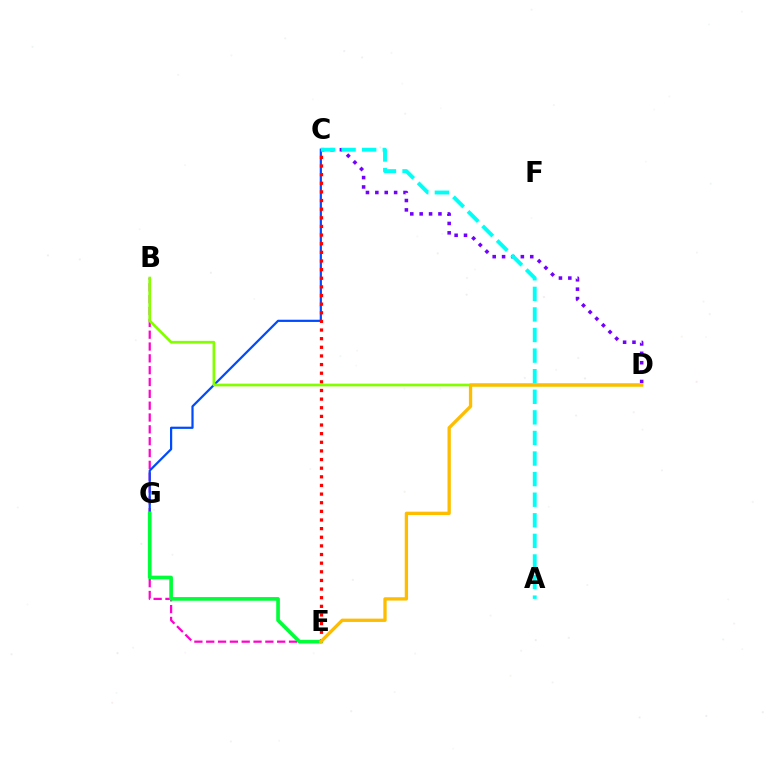{('B', 'E'): [{'color': '#ff00cf', 'line_style': 'dashed', 'thickness': 1.61}], ('C', 'D'): [{'color': '#7200ff', 'line_style': 'dotted', 'thickness': 2.55}], ('C', 'G'): [{'color': '#004bff', 'line_style': 'solid', 'thickness': 1.59}], ('C', 'E'): [{'color': '#ff0000', 'line_style': 'dotted', 'thickness': 2.35}], ('E', 'G'): [{'color': '#00ff39', 'line_style': 'solid', 'thickness': 2.63}], ('B', 'D'): [{'color': '#84ff00', 'line_style': 'solid', 'thickness': 1.97}], ('A', 'C'): [{'color': '#00fff6', 'line_style': 'dashed', 'thickness': 2.8}], ('D', 'E'): [{'color': '#ffbd00', 'line_style': 'solid', 'thickness': 2.39}]}